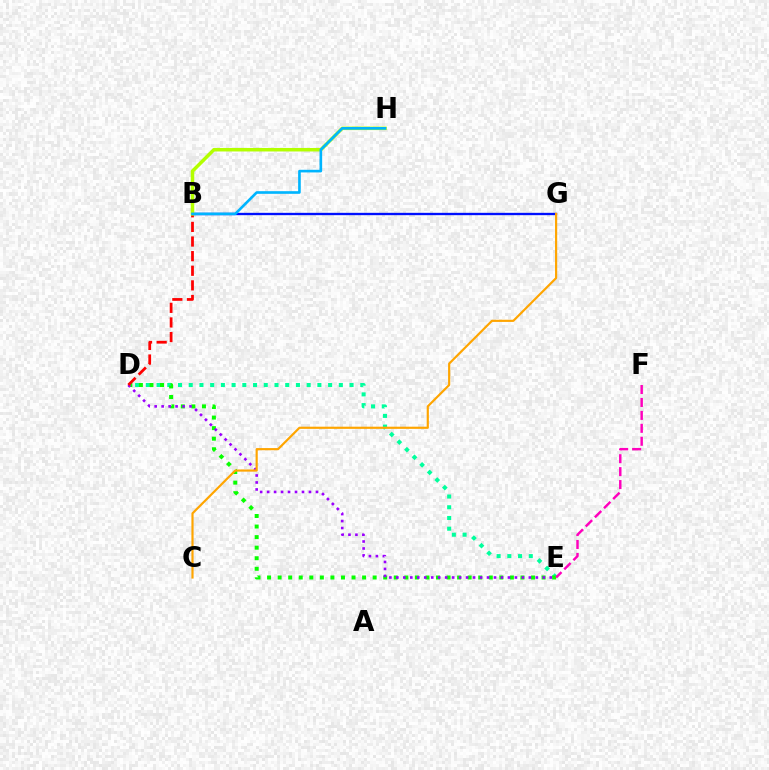{('D', 'E'): [{'color': '#00ff9d', 'line_style': 'dotted', 'thickness': 2.91}, {'color': '#08ff00', 'line_style': 'dotted', 'thickness': 2.87}, {'color': '#9b00ff', 'line_style': 'dotted', 'thickness': 1.9}], ('B', 'G'): [{'color': '#0010ff', 'line_style': 'solid', 'thickness': 1.69}], ('B', 'D'): [{'color': '#ff0000', 'line_style': 'dashed', 'thickness': 1.99}], ('C', 'G'): [{'color': '#ffa500', 'line_style': 'solid', 'thickness': 1.56}], ('E', 'F'): [{'color': '#ff00bd', 'line_style': 'dashed', 'thickness': 1.76}], ('B', 'H'): [{'color': '#b3ff00', 'line_style': 'solid', 'thickness': 2.52}, {'color': '#00b5ff', 'line_style': 'solid', 'thickness': 1.9}]}